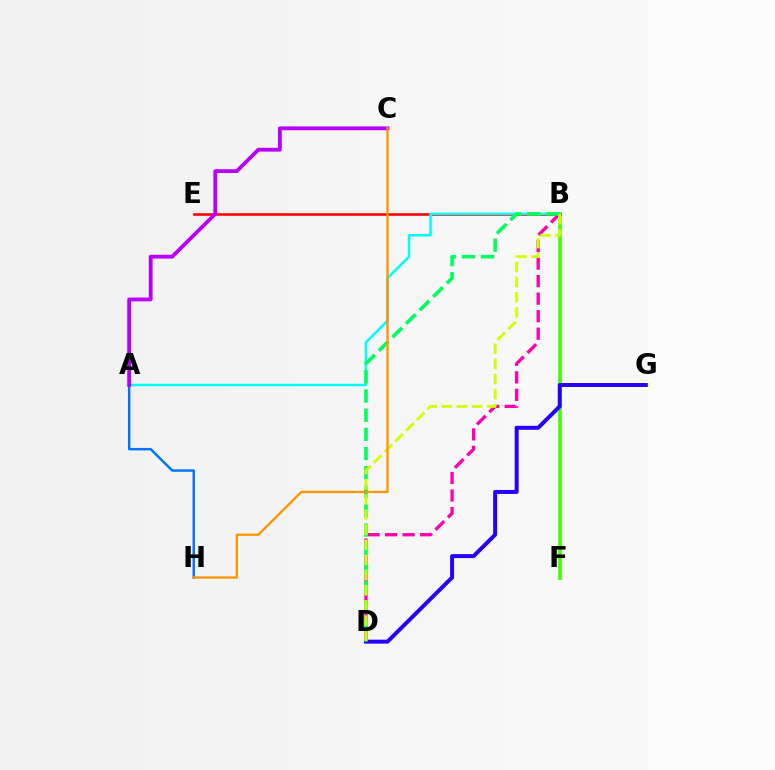{('B', 'D'): [{'color': '#ff00ac', 'line_style': 'dashed', 'thickness': 2.38}, {'color': '#00ff5c', 'line_style': 'dashed', 'thickness': 2.6}, {'color': '#d1ff00', 'line_style': 'dashed', 'thickness': 2.06}], ('B', 'F'): [{'color': '#3dff00', 'line_style': 'solid', 'thickness': 2.57}], ('D', 'G'): [{'color': '#2500ff', 'line_style': 'solid', 'thickness': 2.87}], ('B', 'E'): [{'color': '#ff0000', 'line_style': 'solid', 'thickness': 1.85}], ('A', 'B'): [{'color': '#00fff6', 'line_style': 'solid', 'thickness': 1.82}], ('A', 'H'): [{'color': '#0074ff', 'line_style': 'solid', 'thickness': 1.77}], ('A', 'C'): [{'color': '#b900ff', 'line_style': 'solid', 'thickness': 2.75}], ('C', 'H'): [{'color': '#ff9400', 'line_style': 'solid', 'thickness': 1.66}]}